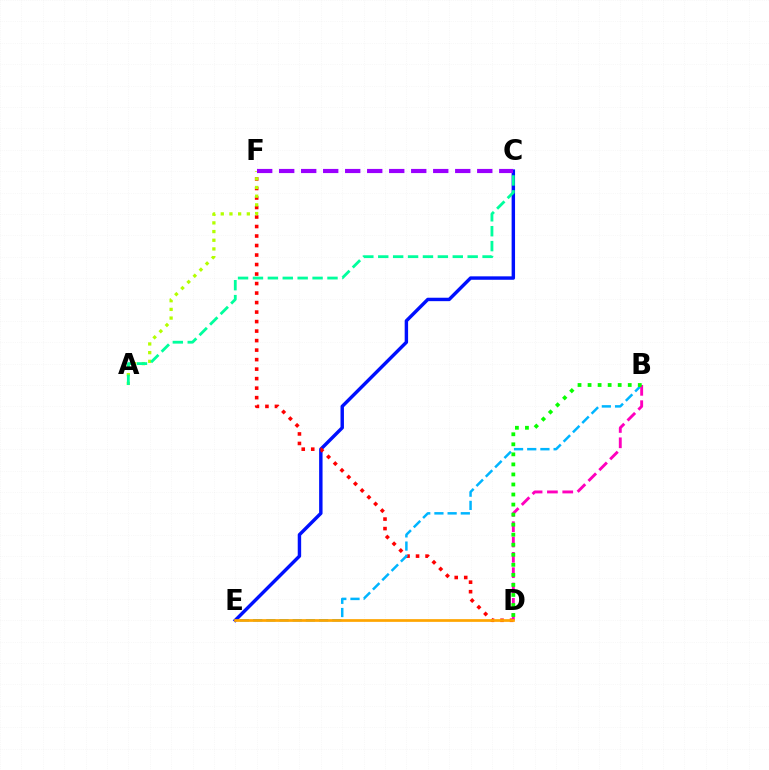{('C', 'E'): [{'color': '#0010ff', 'line_style': 'solid', 'thickness': 2.47}], ('D', 'F'): [{'color': '#ff0000', 'line_style': 'dotted', 'thickness': 2.58}], ('B', 'E'): [{'color': '#00b5ff', 'line_style': 'dashed', 'thickness': 1.79}], ('B', 'D'): [{'color': '#ff00bd', 'line_style': 'dashed', 'thickness': 2.08}, {'color': '#08ff00', 'line_style': 'dotted', 'thickness': 2.73}], ('A', 'F'): [{'color': '#b3ff00', 'line_style': 'dotted', 'thickness': 2.36}], ('A', 'C'): [{'color': '#00ff9d', 'line_style': 'dashed', 'thickness': 2.02}], ('C', 'F'): [{'color': '#9b00ff', 'line_style': 'dashed', 'thickness': 2.99}], ('D', 'E'): [{'color': '#ffa500', 'line_style': 'solid', 'thickness': 1.96}]}